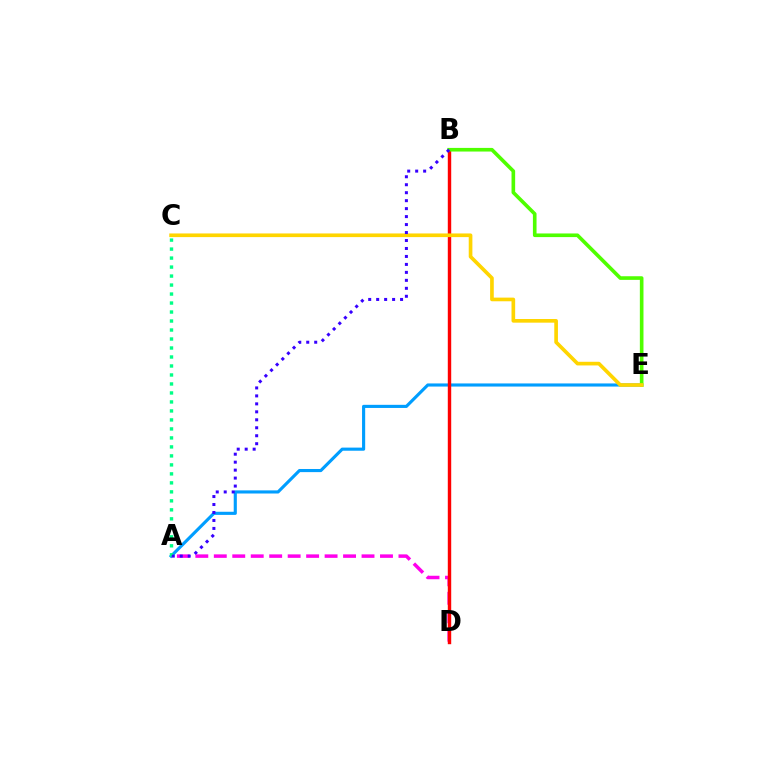{('A', 'E'): [{'color': '#009eff', 'line_style': 'solid', 'thickness': 2.25}], ('A', 'D'): [{'color': '#ff00ed', 'line_style': 'dashed', 'thickness': 2.51}], ('B', 'D'): [{'color': '#ff0000', 'line_style': 'solid', 'thickness': 2.46}], ('B', 'E'): [{'color': '#4fff00', 'line_style': 'solid', 'thickness': 2.61}], ('C', 'E'): [{'color': '#ffd500', 'line_style': 'solid', 'thickness': 2.63}], ('A', 'C'): [{'color': '#00ff86', 'line_style': 'dotted', 'thickness': 2.44}], ('A', 'B'): [{'color': '#3700ff', 'line_style': 'dotted', 'thickness': 2.17}]}